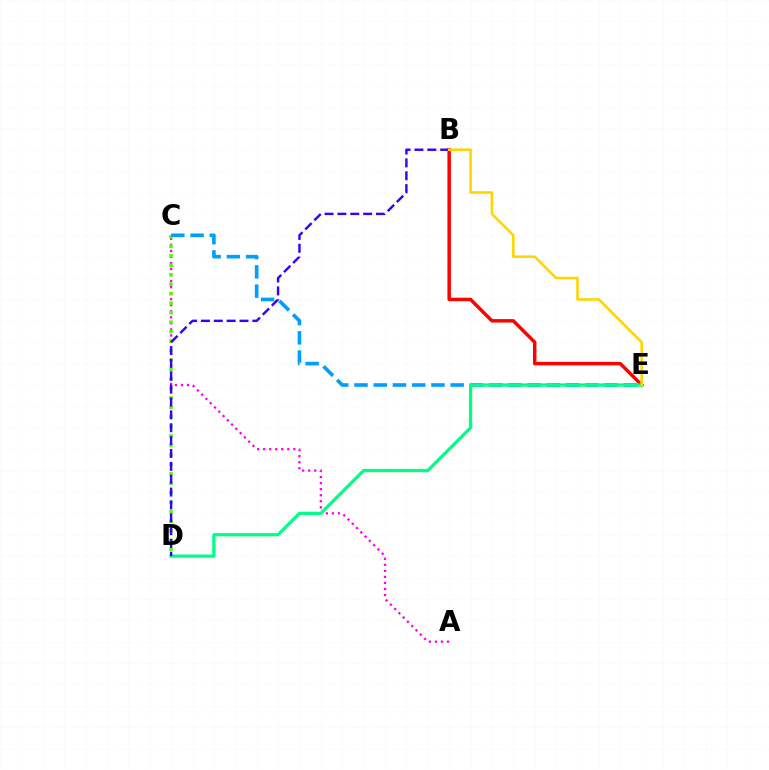{('A', 'C'): [{'color': '#ff00ed', 'line_style': 'dotted', 'thickness': 1.64}], ('C', 'D'): [{'color': '#4fff00', 'line_style': 'dotted', 'thickness': 2.58}], ('B', 'E'): [{'color': '#ff0000', 'line_style': 'solid', 'thickness': 2.49}, {'color': '#ffd500', 'line_style': 'solid', 'thickness': 1.86}], ('C', 'E'): [{'color': '#009eff', 'line_style': 'dashed', 'thickness': 2.61}], ('D', 'E'): [{'color': '#00ff86', 'line_style': 'solid', 'thickness': 2.35}], ('B', 'D'): [{'color': '#3700ff', 'line_style': 'dashed', 'thickness': 1.75}]}